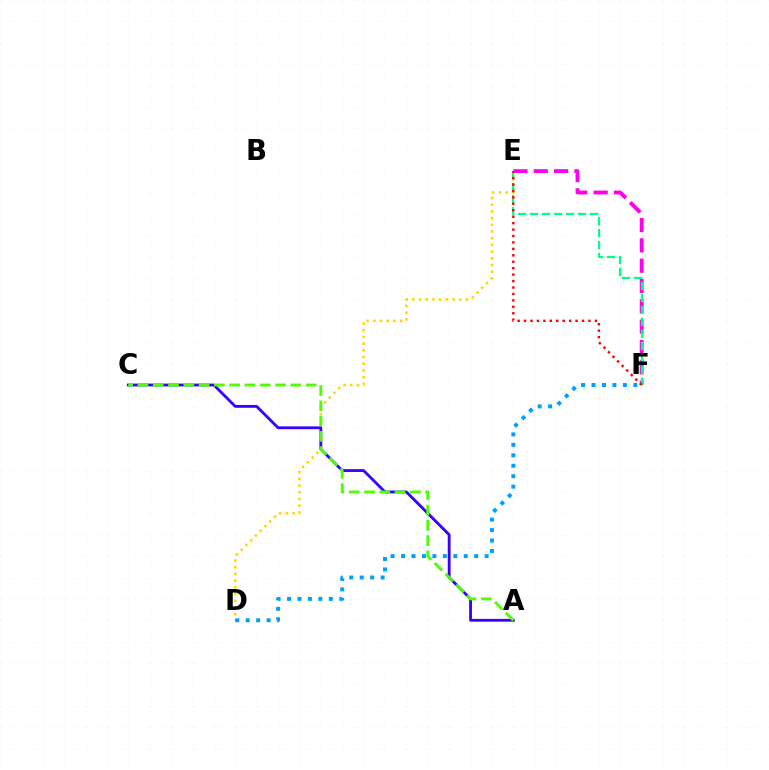{('D', 'E'): [{'color': '#ffd500', 'line_style': 'dotted', 'thickness': 1.82}], ('A', 'C'): [{'color': '#3700ff', 'line_style': 'solid', 'thickness': 2.03}, {'color': '#4fff00', 'line_style': 'dashed', 'thickness': 2.08}], ('E', 'F'): [{'color': '#ff00ed', 'line_style': 'dashed', 'thickness': 2.76}, {'color': '#00ff86', 'line_style': 'dashed', 'thickness': 1.63}, {'color': '#ff0000', 'line_style': 'dotted', 'thickness': 1.75}], ('D', 'F'): [{'color': '#009eff', 'line_style': 'dotted', 'thickness': 2.84}]}